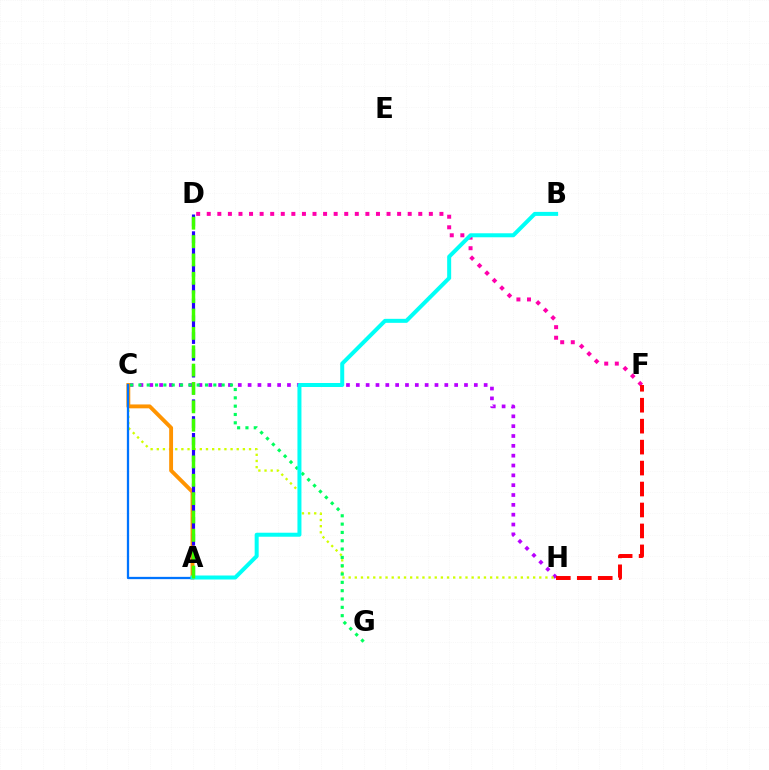{('C', 'H'): [{'color': '#b900ff', 'line_style': 'dotted', 'thickness': 2.67}, {'color': '#d1ff00', 'line_style': 'dotted', 'thickness': 1.67}], ('A', 'C'): [{'color': '#ff9400', 'line_style': 'solid', 'thickness': 2.79}, {'color': '#0074ff', 'line_style': 'solid', 'thickness': 1.64}], ('D', 'F'): [{'color': '#ff00ac', 'line_style': 'dotted', 'thickness': 2.87}], ('A', 'D'): [{'color': '#2500ff', 'line_style': 'dashed', 'thickness': 2.28}, {'color': '#3dff00', 'line_style': 'dashed', 'thickness': 2.49}], ('F', 'H'): [{'color': '#ff0000', 'line_style': 'dashed', 'thickness': 2.85}], ('C', 'G'): [{'color': '#00ff5c', 'line_style': 'dotted', 'thickness': 2.26}], ('A', 'B'): [{'color': '#00fff6', 'line_style': 'solid', 'thickness': 2.88}]}